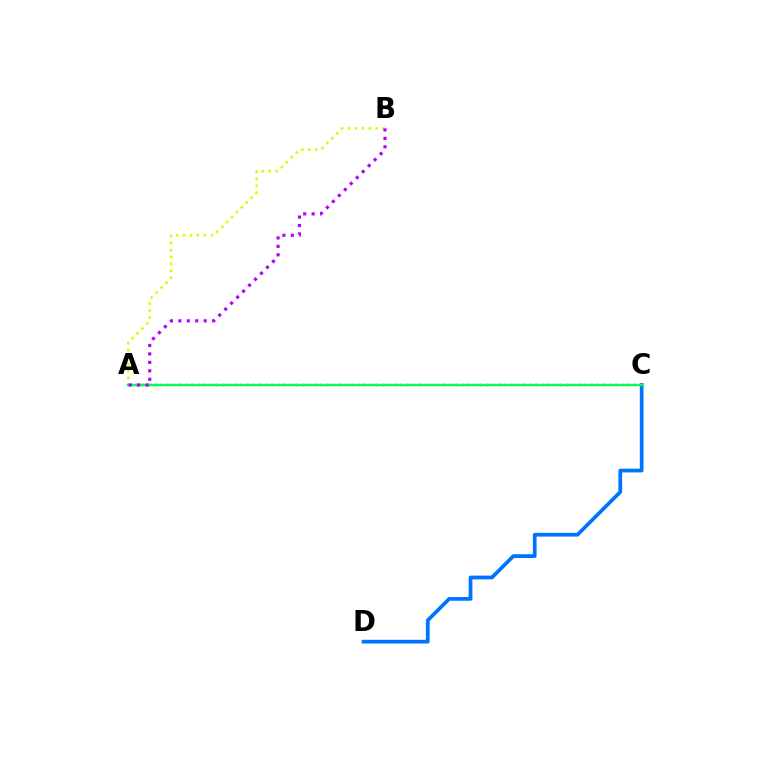{('A', 'B'): [{'color': '#d1ff00', 'line_style': 'dotted', 'thickness': 1.88}, {'color': '#b900ff', 'line_style': 'dotted', 'thickness': 2.29}], ('C', 'D'): [{'color': '#0074ff', 'line_style': 'solid', 'thickness': 2.69}], ('A', 'C'): [{'color': '#ff0000', 'line_style': 'dotted', 'thickness': 1.67}, {'color': '#00ff5c', 'line_style': 'solid', 'thickness': 1.74}]}